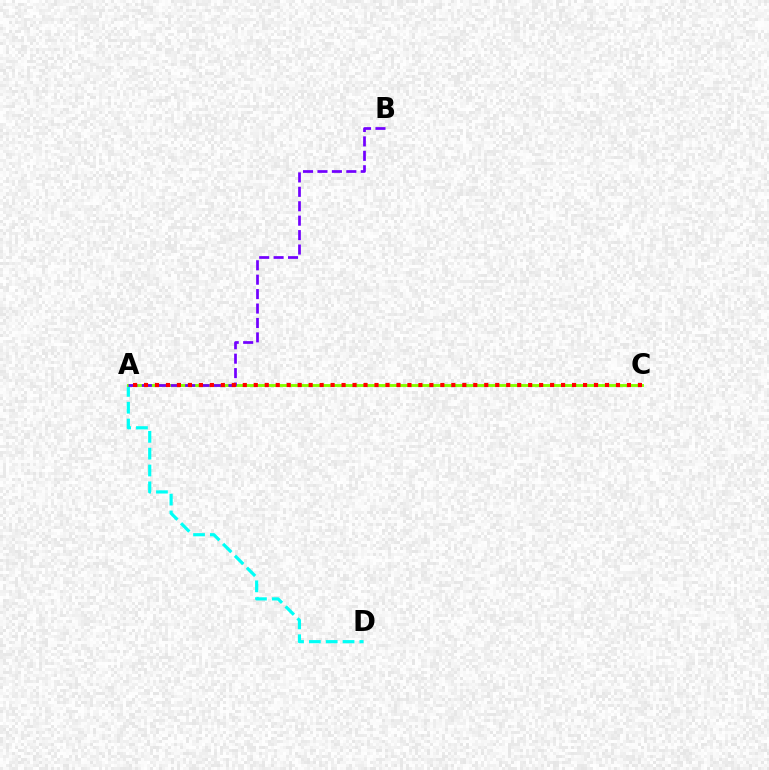{('A', 'D'): [{'color': '#00fff6', 'line_style': 'dashed', 'thickness': 2.29}], ('A', 'C'): [{'color': '#84ff00', 'line_style': 'solid', 'thickness': 2.08}, {'color': '#ff0000', 'line_style': 'dotted', 'thickness': 2.98}], ('A', 'B'): [{'color': '#7200ff', 'line_style': 'dashed', 'thickness': 1.96}]}